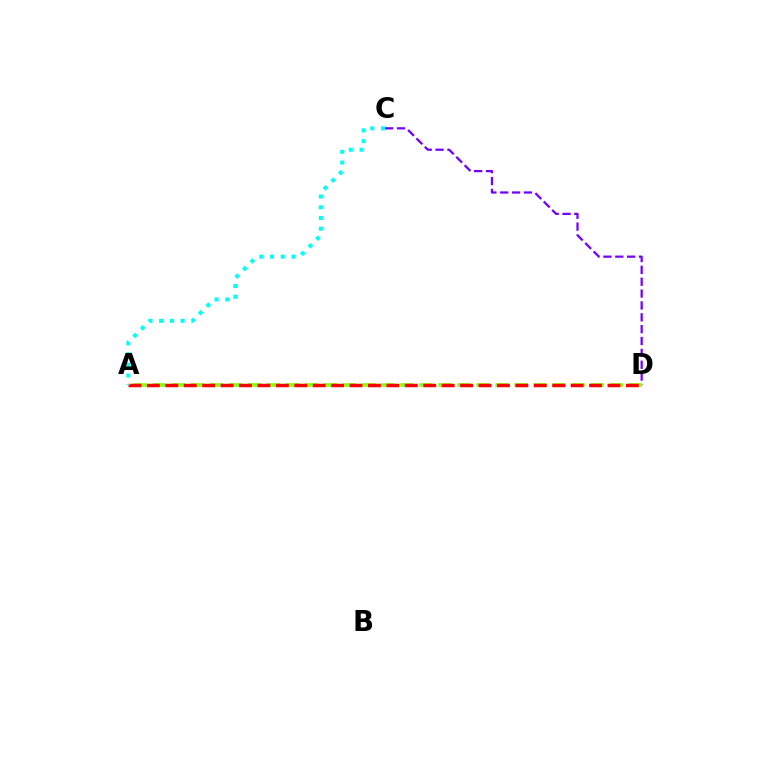{('C', 'D'): [{'color': '#7200ff', 'line_style': 'dashed', 'thickness': 1.61}], ('A', 'D'): [{'color': '#84ff00', 'line_style': 'dashed', 'thickness': 2.59}, {'color': '#ff0000', 'line_style': 'dashed', 'thickness': 2.5}], ('A', 'C'): [{'color': '#00fff6', 'line_style': 'dotted', 'thickness': 2.91}]}